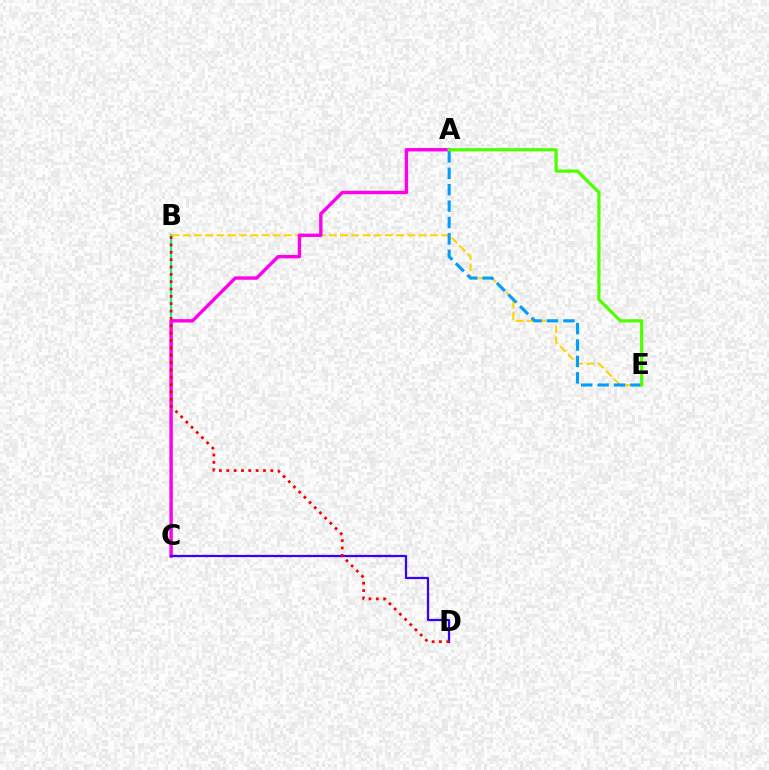{('B', 'C'): [{'color': '#00ff86', 'line_style': 'solid', 'thickness': 1.6}], ('B', 'E'): [{'color': '#ffd500', 'line_style': 'dashed', 'thickness': 1.53}], ('A', 'C'): [{'color': '#ff00ed', 'line_style': 'solid', 'thickness': 2.44}], ('A', 'E'): [{'color': '#009eff', 'line_style': 'dashed', 'thickness': 2.23}, {'color': '#4fff00', 'line_style': 'solid', 'thickness': 2.3}], ('C', 'D'): [{'color': '#3700ff', 'line_style': 'solid', 'thickness': 1.61}], ('B', 'D'): [{'color': '#ff0000', 'line_style': 'dotted', 'thickness': 2.0}]}